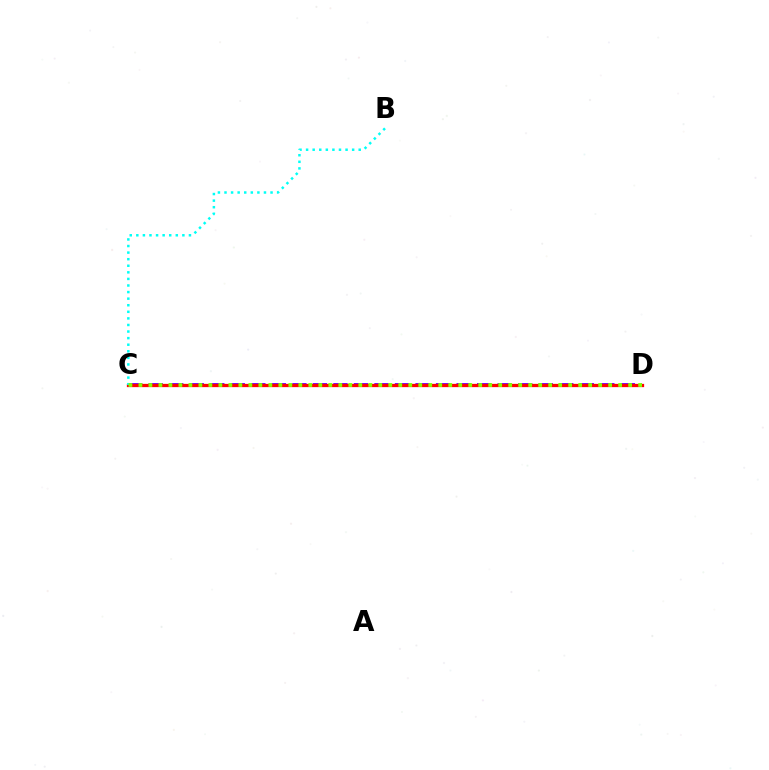{('C', 'D'): [{'color': '#7200ff', 'line_style': 'dashed', 'thickness': 2.79}, {'color': '#ff0000', 'line_style': 'solid', 'thickness': 2.35}, {'color': '#84ff00', 'line_style': 'dotted', 'thickness': 2.72}], ('B', 'C'): [{'color': '#00fff6', 'line_style': 'dotted', 'thickness': 1.79}]}